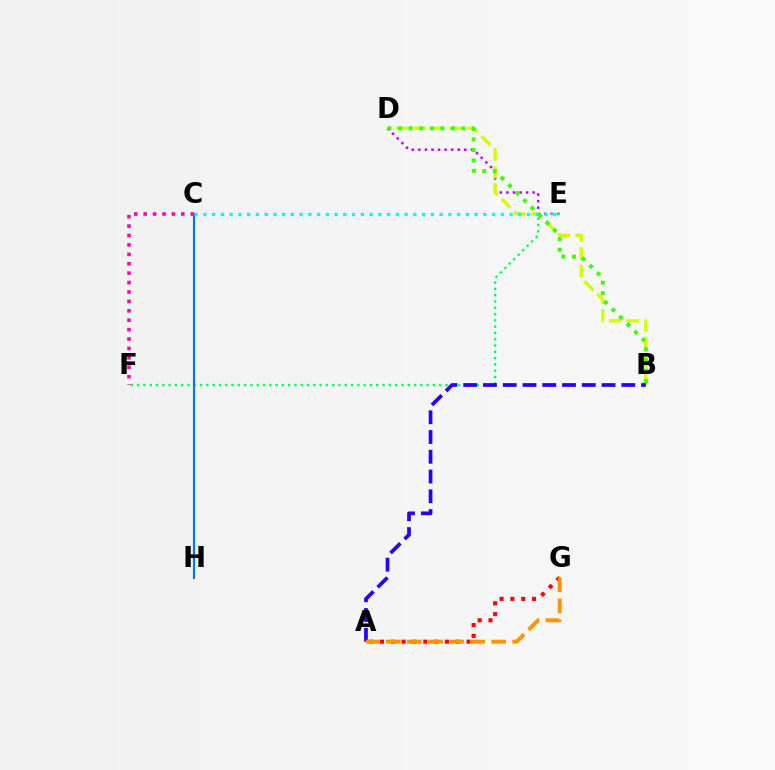{('D', 'E'): [{'color': '#b900ff', 'line_style': 'dotted', 'thickness': 1.79}], ('B', 'D'): [{'color': '#d1ff00', 'line_style': 'dashed', 'thickness': 2.41}, {'color': '#3dff00', 'line_style': 'dotted', 'thickness': 2.87}], ('A', 'G'): [{'color': '#ff0000', 'line_style': 'dotted', 'thickness': 2.94}, {'color': '#ff9400', 'line_style': 'dashed', 'thickness': 2.86}], ('E', 'F'): [{'color': '#00ff5c', 'line_style': 'dotted', 'thickness': 1.71}], ('C', 'F'): [{'color': '#ff00ac', 'line_style': 'dotted', 'thickness': 2.56}], ('C', 'H'): [{'color': '#0074ff', 'line_style': 'solid', 'thickness': 1.54}], ('A', 'B'): [{'color': '#2500ff', 'line_style': 'dashed', 'thickness': 2.69}], ('C', 'E'): [{'color': '#00fff6', 'line_style': 'dotted', 'thickness': 2.38}]}